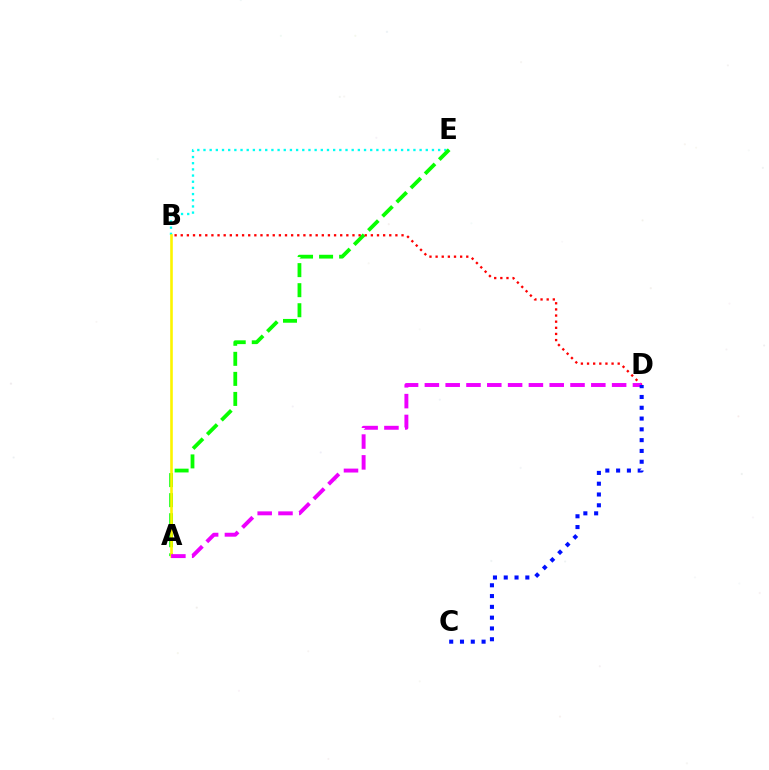{('B', 'E'): [{'color': '#00fff6', 'line_style': 'dotted', 'thickness': 1.68}], ('A', 'E'): [{'color': '#08ff00', 'line_style': 'dashed', 'thickness': 2.72}], ('B', 'D'): [{'color': '#ff0000', 'line_style': 'dotted', 'thickness': 1.67}], ('A', 'B'): [{'color': '#fcf500', 'line_style': 'solid', 'thickness': 1.88}], ('A', 'D'): [{'color': '#ee00ff', 'line_style': 'dashed', 'thickness': 2.83}], ('C', 'D'): [{'color': '#0010ff', 'line_style': 'dotted', 'thickness': 2.93}]}